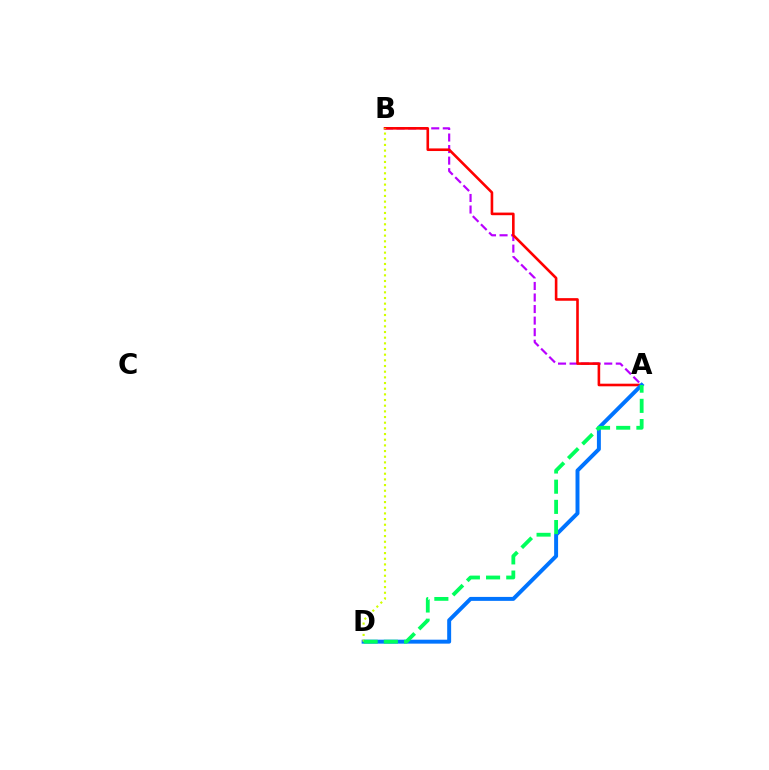{('A', 'B'): [{'color': '#b900ff', 'line_style': 'dashed', 'thickness': 1.57}, {'color': '#ff0000', 'line_style': 'solid', 'thickness': 1.88}], ('A', 'D'): [{'color': '#0074ff', 'line_style': 'solid', 'thickness': 2.85}, {'color': '#00ff5c', 'line_style': 'dashed', 'thickness': 2.74}], ('B', 'D'): [{'color': '#d1ff00', 'line_style': 'dotted', 'thickness': 1.54}]}